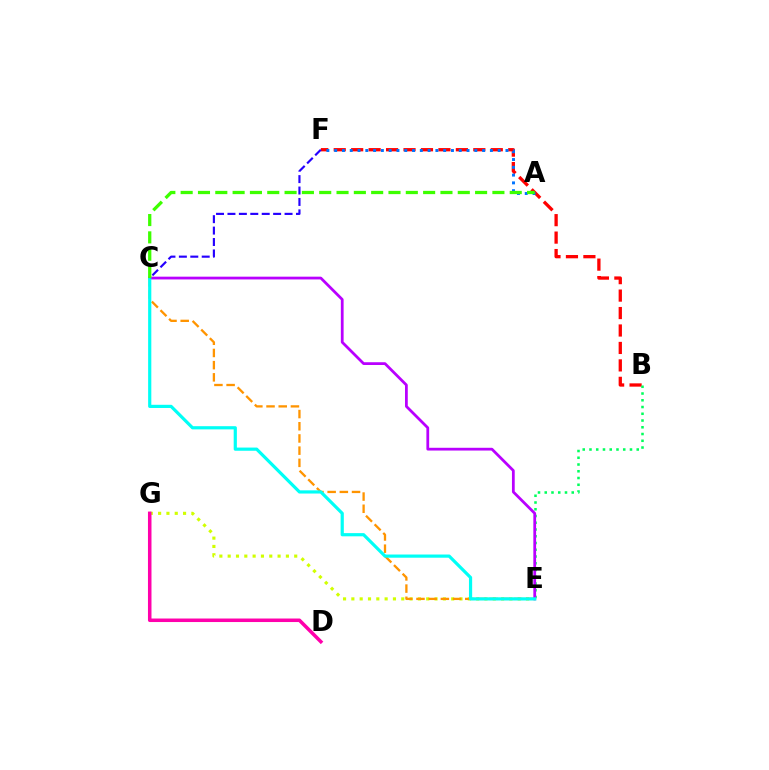{('E', 'G'): [{'color': '#d1ff00', 'line_style': 'dotted', 'thickness': 2.26}], ('B', 'F'): [{'color': '#ff0000', 'line_style': 'dashed', 'thickness': 2.37}], ('C', 'E'): [{'color': '#ff9400', 'line_style': 'dashed', 'thickness': 1.66}, {'color': '#b900ff', 'line_style': 'solid', 'thickness': 1.99}, {'color': '#00fff6', 'line_style': 'solid', 'thickness': 2.3}], ('A', 'F'): [{'color': '#0074ff', 'line_style': 'dotted', 'thickness': 2.12}], ('B', 'E'): [{'color': '#00ff5c', 'line_style': 'dotted', 'thickness': 1.83}], ('D', 'G'): [{'color': '#ff00ac', 'line_style': 'solid', 'thickness': 2.54}], ('C', 'F'): [{'color': '#2500ff', 'line_style': 'dashed', 'thickness': 1.55}], ('A', 'C'): [{'color': '#3dff00', 'line_style': 'dashed', 'thickness': 2.35}]}